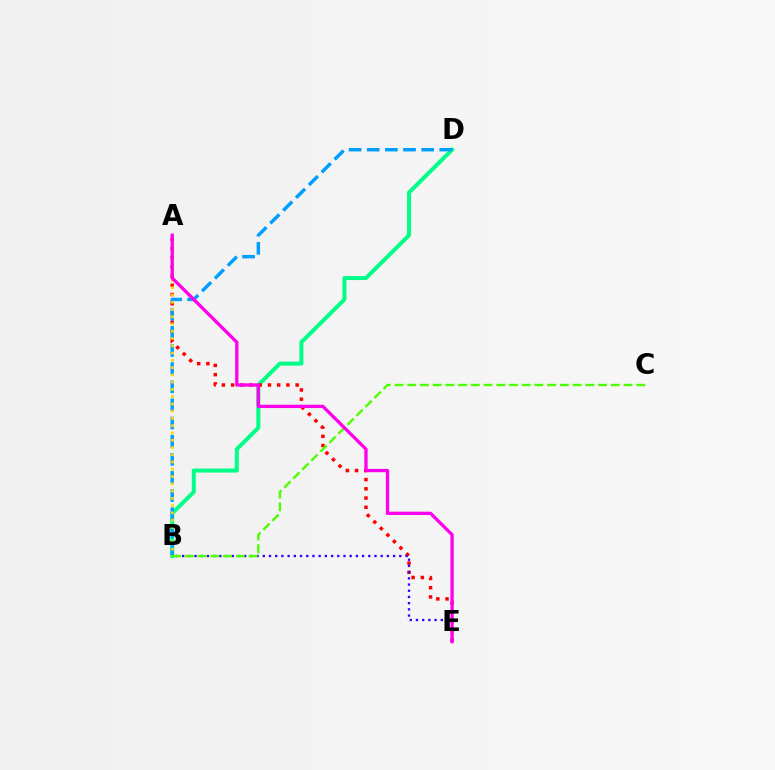{('B', 'D'): [{'color': '#00ff86', 'line_style': 'solid', 'thickness': 2.87}, {'color': '#009eff', 'line_style': 'dashed', 'thickness': 2.46}], ('A', 'E'): [{'color': '#ff0000', 'line_style': 'dotted', 'thickness': 2.51}, {'color': '#ff00ed', 'line_style': 'solid', 'thickness': 2.37}], ('B', 'E'): [{'color': '#3700ff', 'line_style': 'dotted', 'thickness': 1.69}], ('A', 'B'): [{'color': '#ffd500', 'line_style': 'dotted', 'thickness': 1.97}], ('B', 'C'): [{'color': '#4fff00', 'line_style': 'dashed', 'thickness': 1.73}]}